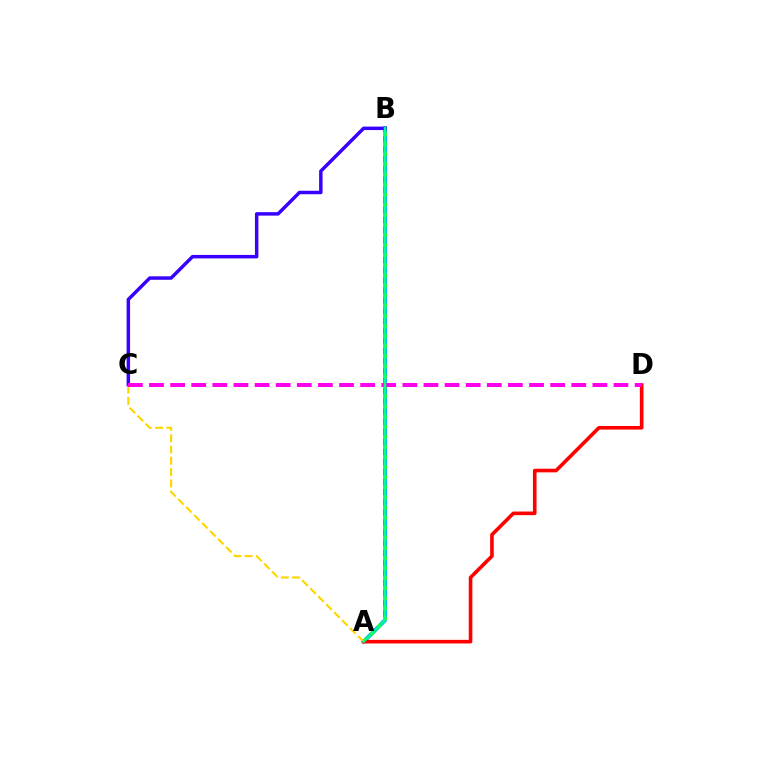{('A', 'B'): [{'color': '#009eff', 'line_style': 'solid', 'thickness': 2.86}, {'color': '#4fff00', 'line_style': 'dotted', 'thickness': 2.74}, {'color': '#00ff86', 'line_style': 'solid', 'thickness': 1.83}], ('B', 'C'): [{'color': '#3700ff', 'line_style': 'solid', 'thickness': 2.49}], ('A', 'D'): [{'color': '#ff0000', 'line_style': 'solid', 'thickness': 2.6}], ('A', 'C'): [{'color': '#ffd500', 'line_style': 'dashed', 'thickness': 1.53}], ('C', 'D'): [{'color': '#ff00ed', 'line_style': 'dashed', 'thickness': 2.87}]}